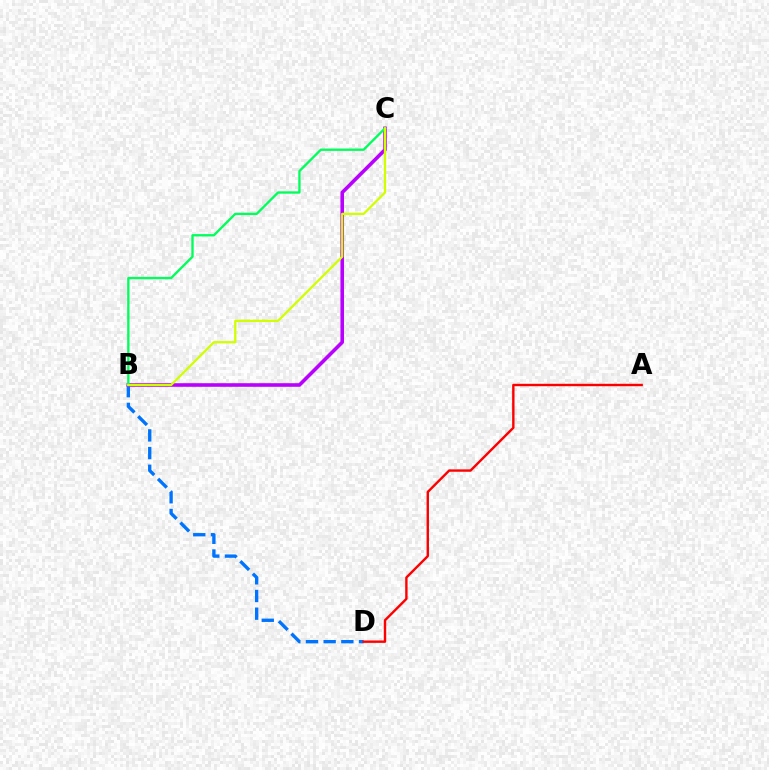{('B', 'D'): [{'color': '#0074ff', 'line_style': 'dashed', 'thickness': 2.4}], ('B', 'C'): [{'color': '#b900ff', 'line_style': 'solid', 'thickness': 2.59}, {'color': '#00ff5c', 'line_style': 'solid', 'thickness': 1.68}, {'color': '#d1ff00', 'line_style': 'solid', 'thickness': 1.64}], ('A', 'D'): [{'color': '#ff0000', 'line_style': 'solid', 'thickness': 1.72}]}